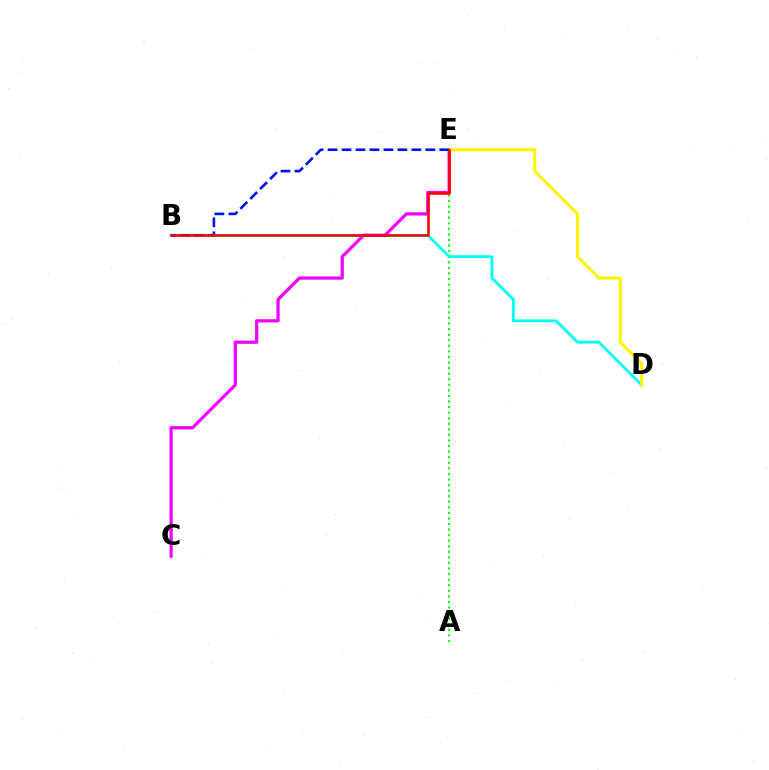{('A', 'E'): [{'color': '#08ff00', 'line_style': 'dotted', 'thickness': 1.51}], ('B', 'D'): [{'color': '#00fff6', 'line_style': 'solid', 'thickness': 2.04}], ('C', 'E'): [{'color': '#ee00ff', 'line_style': 'solid', 'thickness': 2.32}], ('D', 'E'): [{'color': '#fcf500', 'line_style': 'solid', 'thickness': 2.23}], ('B', 'E'): [{'color': '#0010ff', 'line_style': 'dashed', 'thickness': 1.9}, {'color': '#ff0000', 'line_style': 'solid', 'thickness': 1.83}]}